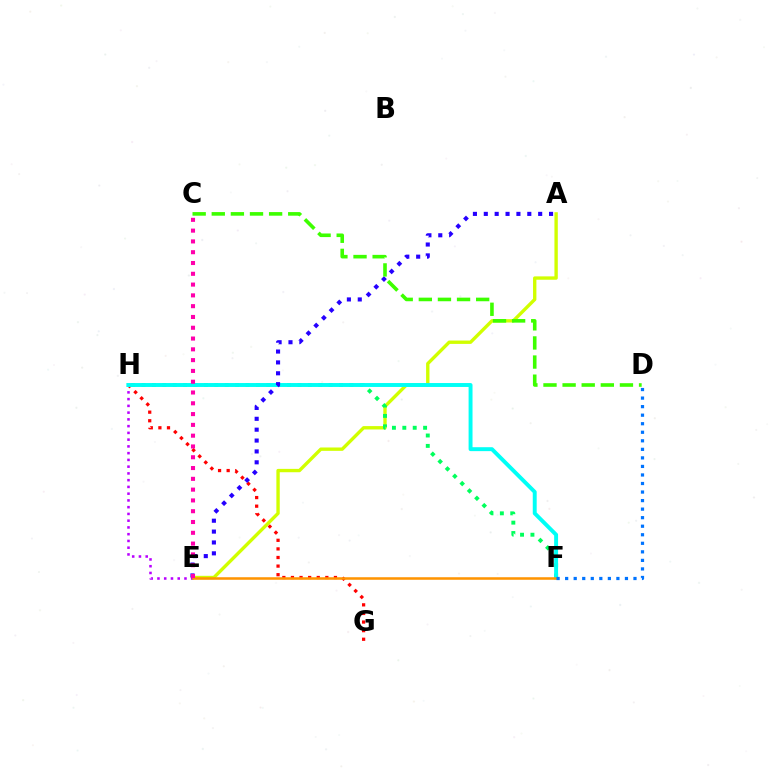{('G', 'H'): [{'color': '#ff0000', 'line_style': 'dotted', 'thickness': 2.34}], ('A', 'E'): [{'color': '#d1ff00', 'line_style': 'solid', 'thickness': 2.42}, {'color': '#2500ff', 'line_style': 'dotted', 'thickness': 2.95}], ('F', 'H'): [{'color': '#00ff5c', 'line_style': 'dotted', 'thickness': 2.82}, {'color': '#00fff6', 'line_style': 'solid', 'thickness': 2.83}], ('E', 'H'): [{'color': '#b900ff', 'line_style': 'dotted', 'thickness': 1.83}], ('E', 'F'): [{'color': '#ff9400', 'line_style': 'solid', 'thickness': 1.83}], ('D', 'F'): [{'color': '#0074ff', 'line_style': 'dotted', 'thickness': 2.32}], ('C', 'E'): [{'color': '#ff00ac', 'line_style': 'dotted', 'thickness': 2.93}], ('C', 'D'): [{'color': '#3dff00', 'line_style': 'dashed', 'thickness': 2.6}]}